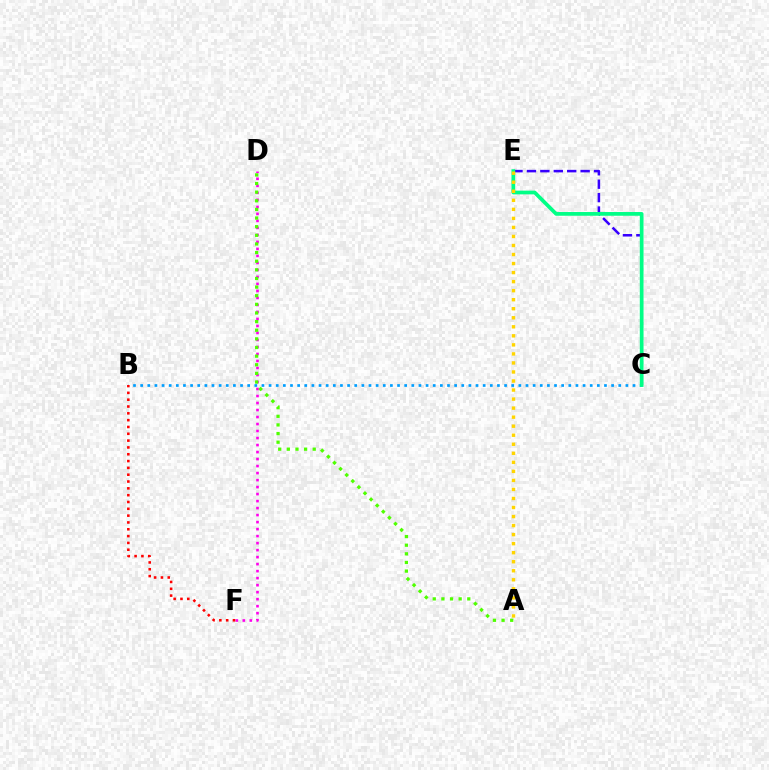{('C', 'E'): [{'color': '#3700ff', 'line_style': 'dashed', 'thickness': 1.82}, {'color': '#00ff86', 'line_style': 'solid', 'thickness': 2.69}], ('D', 'F'): [{'color': '#ff00ed', 'line_style': 'dotted', 'thickness': 1.9}], ('B', 'C'): [{'color': '#009eff', 'line_style': 'dotted', 'thickness': 1.94}], ('B', 'F'): [{'color': '#ff0000', 'line_style': 'dotted', 'thickness': 1.85}], ('A', 'D'): [{'color': '#4fff00', 'line_style': 'dotted', 'thickness': 2.34}], ('A', 'E'): [{'color': '#ffd500', 'line_style': 'dotted', 'thickness': 2.45}]}